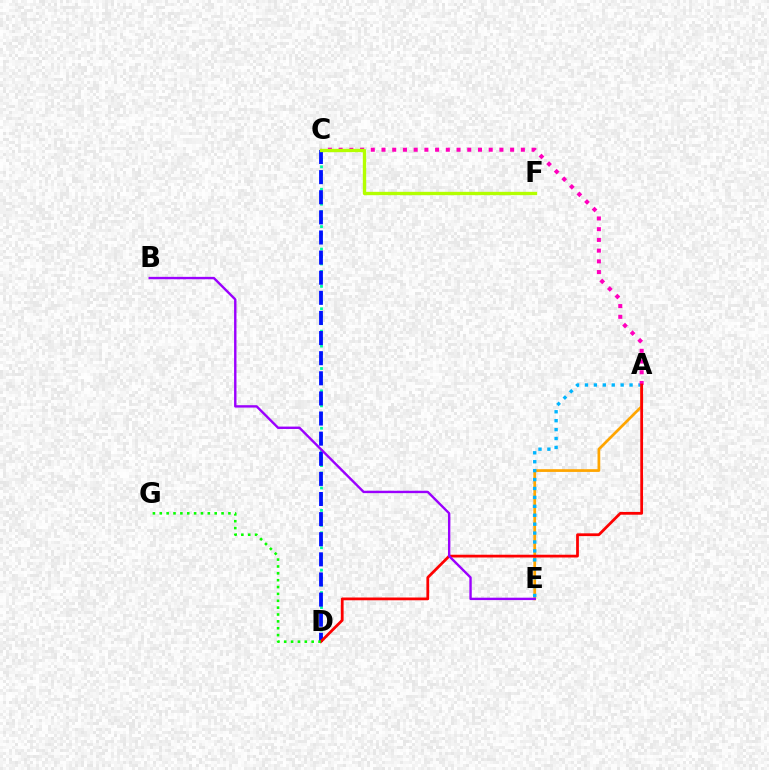{('A', 'E'): [{'color': '#ffa500', 'line_style': 'solid', 'thickness': 1.97}, {'color': '#00b5ff', 'line_style': 'dotted', 'thickness': 2.42}], ('C', 'D'): [{'color': '#00ff9d', 'line_style': 'dotted', 'thickness': 2.03}, {'color': '#0010ff', 'line_style': 'dashed', 'thickness': 2.73}], ('A', 'C'): [{'color': '#ff00bd', 'line_style': 'dotted', 'thickness': 2.91}], ('A', 'D'): [{'color': '#ff0000', 'line_style': 'solid', 'thickness': 1.99}], ('D', 'G'): [{'color': '#08ff00', 'line_style': 'dotted', 'thickness': 1.86}], ('B', 'E'): [{'color': '#9b00ff', 'line_style': 'solid', 'thickness': 1.73}], ('C', 'F'): [{'color': '#b3ff00', 'line_style': 'solid', 'thickness': 2.41}]}